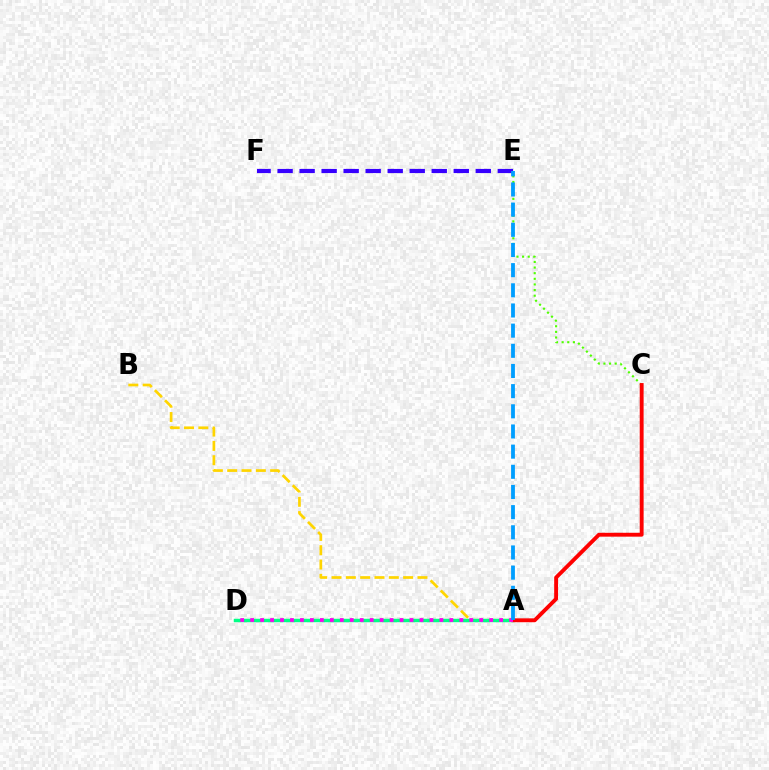{('E', 'F'): [{'color': '#3700ff', 'line_style': 'dashed', 'thickness': 2.99}], ('C', 'E'): [{'color': '#4fff00', 'line_style': 'dotted', 'thickness': 1.53}], ('A', 'B'): [{'color': '#ffd500', 'line_style': 'dashed', 'thickness': 1.95}], ('A', 'D'): [{'color': '#00ff86', 'line_style': 'solid', 'thickness': 2.48}, {'color': '#ff00ed', 'line_style': 'dotted', 'thickness': 2.71}], ('A', 'C'): [{'color': '#ff0000', 'line_style': 'solid', 'thickness': 2.79}], ('A', 'E'): [{'color': '#009eff', 'line_style': 'dashed', 'thickness': 2.74}]}